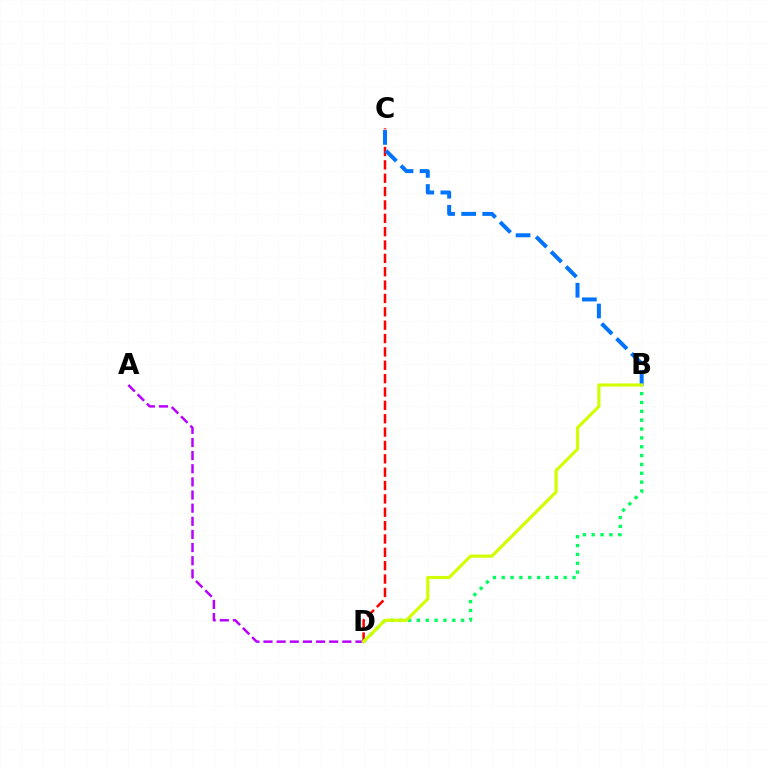{('C', 'D'): [{'color': '#ff0000', 'line_style': 'dashed', 'thickness': 1.82}], ('B', 'C'): [{'color': '#0074ff', 'line_style': 'dashed', 'thickness': 2.86}], ('B', 'D'): [{'color': '#00ff5c', 'line_style': 'dotted', 'thickness': 2.4}, {'color': '#d1ff00', 'line_style': 'solid', 'thickness': 2.27}], ('A', 'D'): [{'color': '#b900ff', 'line_style': 'dashed', 'thickness': 1.79}]}